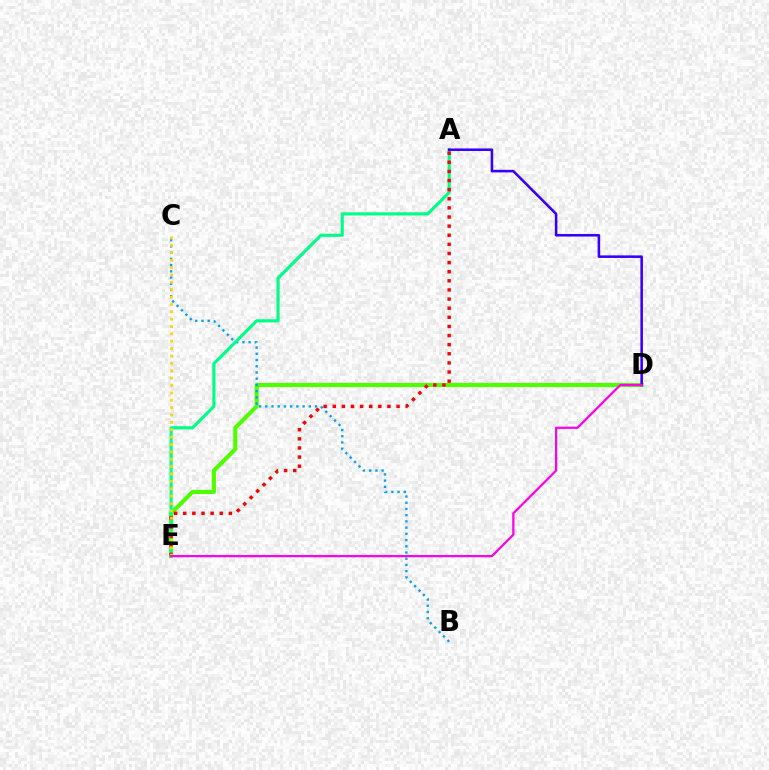{('D', 'E'): [{'color': '#4fff00', 'line_style': 'solid', 'thickness': 2.97}, {'color': '#ff00ed', 'line_style': 'solid', 'thickness': 1.61}], ('B', 'C'): [{'color': '#009eff', 'line_style': 'dotted', 'thickness': 1.69}], ('A', 'E'): [{'color': '#00ff86', 'line_style': 'solid', 'thickness': 2.27}, {'color': '#ff0000', 'line_style': 'dotted', 'thickness': 2.48}], ('A', 'D'): [{'color': '#3700ff', 'line_style': 'solid', 'thickness': 1.85}], ('C', 'E'): [{'color': '#ffd500', 'line_style': 'dotted', 'thickness': 2.0}]}